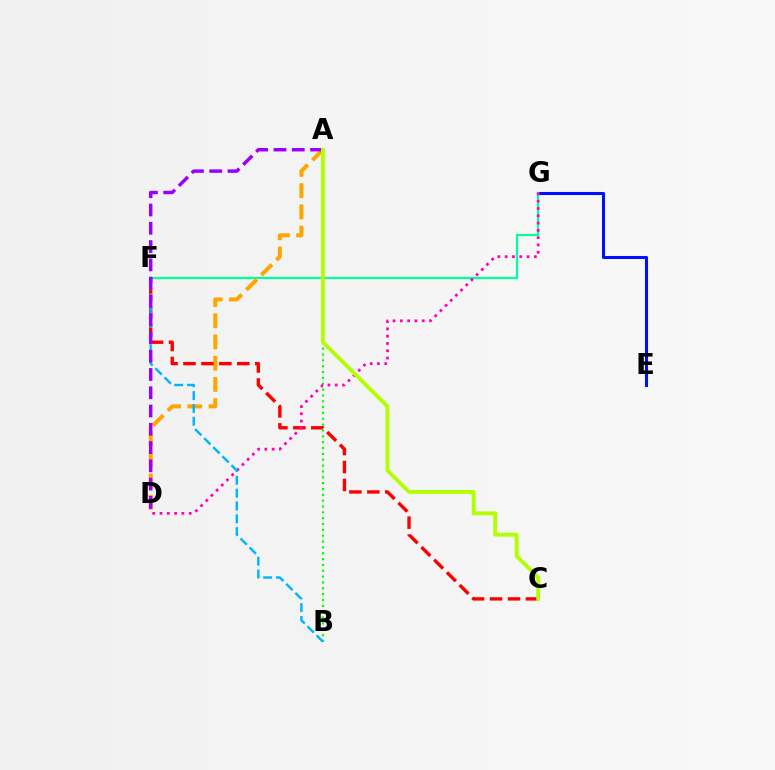{('A', 'B'): [{'color': '#08ff00', 'line_style': 'dotted', 'thickness': 1.59}], ('E', 'G'): [{'color': '#0010ff', 'line_style': 'solid', 'thickness': 2.2}], ('F', 'G'): [{'color': '#00ff9d', 'line_style': 'solid', 'thickness': 1.62}], ('A', 'D'): [{'color': '#ffa500', 'line_style': 'dashed', 'thickness': 2.88}, {'color': '#9b00ff', 'line_style': 'dashed', 'thickness': 2.48}], ('C', 'F'): [{'color': '#ff0000', 'line_style': 'dashed', 'thickness': 2.44}], ('D', 'G'): [{'color': '#ff00bd', 'line_style': 'dotted', 'thickness': 1.98}], ('B', 'F'): [{'color': '#00b5ff', 'line_style': 'dashed', 'thickness': 1.74}], ('A', 'C'): [{'color': '#b3ff00', 'line_style': 'solid', 'thickness': 2.77}]}